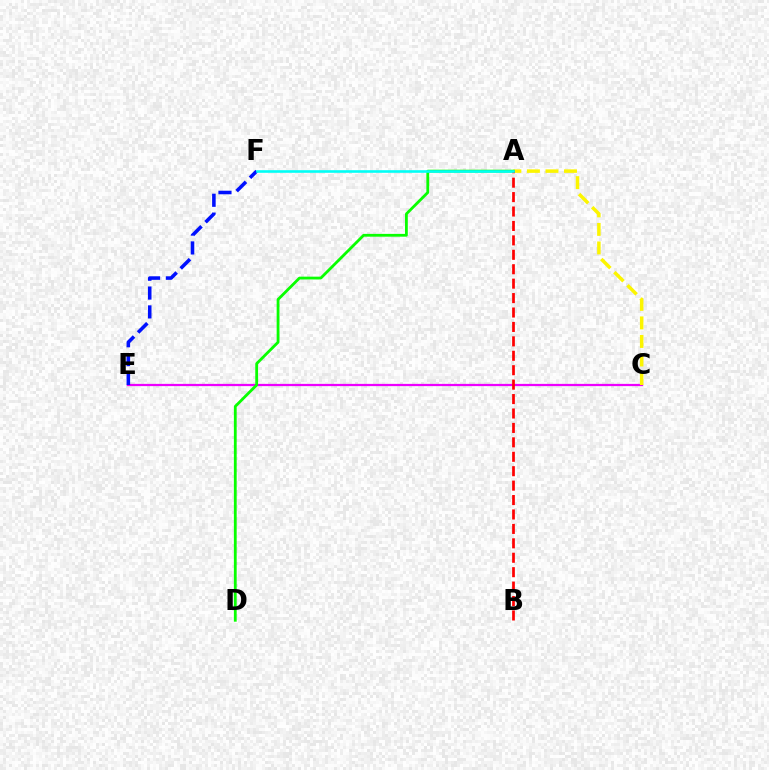{('C', 'E'): [{'color': '#ee00ff', 'line_style': 'solid', 'thickness': 1.61}], ('E', 'F'): [{'color': '#0010ff', 'line_style': 'dashed', 'thickness': 2.56}], ('A', 'C'): [{'color': '#fcf500', 'line_style': 'dashed', 'thickness': 2.52}], ('A', 'D'): [{'color': '#08ff00', 'line_style': 'solid', 'thickness': 2.01}], ('A', 'B'): [{'color': '#ff0000', 'line_style': 'dashed', 'thickness': 1.96}], ('A', 'F'): [{'color': '#00fff6', 'line_style': 'solid', 'thickness': 1.87}]}